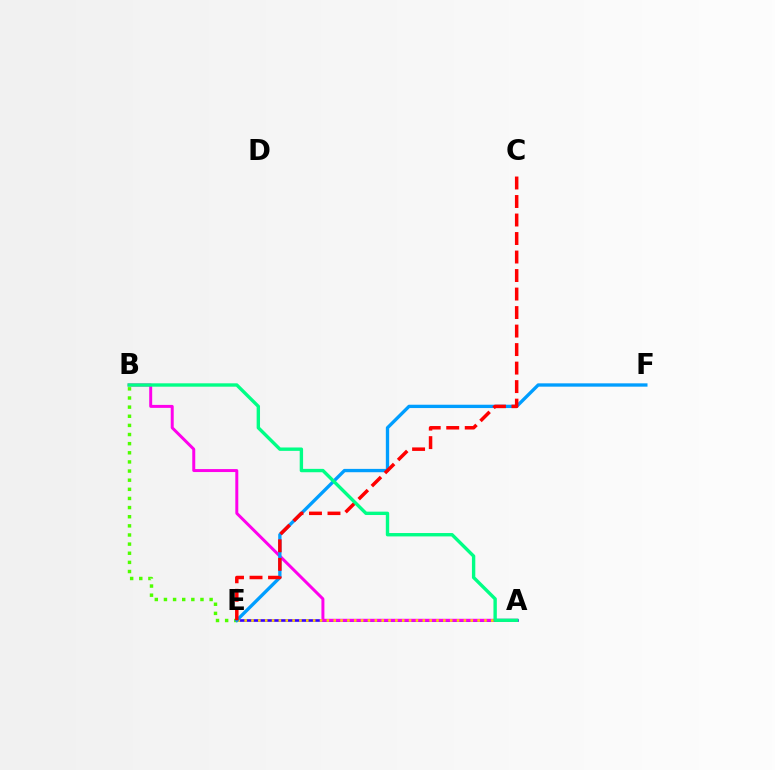{('A', 'E'): [{'color': '#3700ff', 'line_style': 'solid', 'thickness': 1.9}, {'color': '#ffd500', 'line_style': 'dotted', 'thickness': 1.86}], ('A', 'B'): [{'color': '#ff00ed', 'line_style': 'solid', 'thickness': 2.14}, {'color': '#00ff86', 'line_style': 'solid', 'thickness': 2.43}], ('B', 'E'): [{'color': '#4fff00', 'line_style': 'dotted', 'thickness': 2.48}], ('E', 'F'): [{'color': '#009eff', 'line_style': 'solid', 'thickness': 2.4}], ('C', 'E'): [{'color': '#ff0000', 'line_style': 'dashed', 'thickness': 2.51}]}